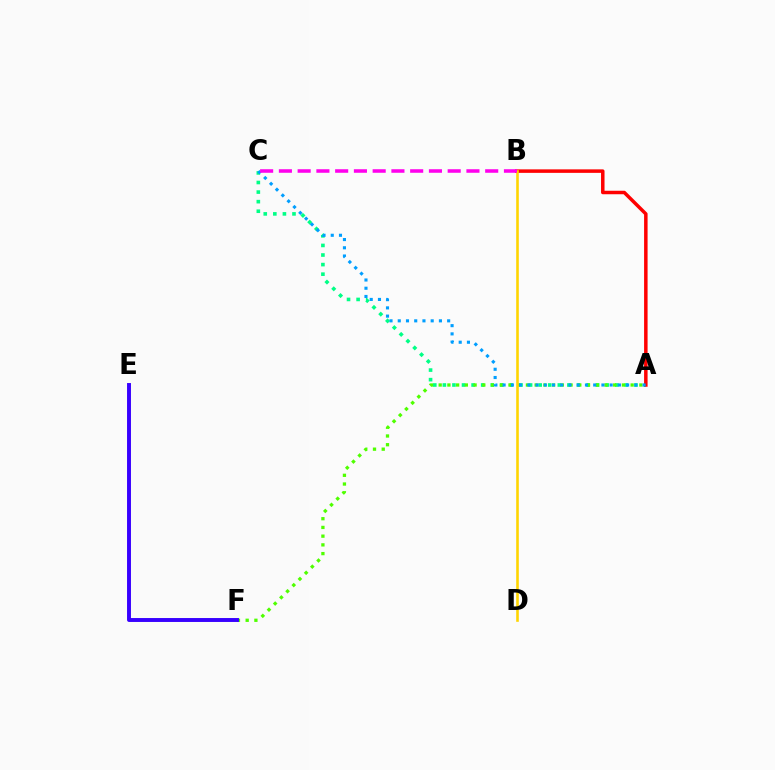{('A', 'C'): [{'color': '#00ff86', 'line_style': 'dotted', 'thickness': 2.6}, {'color': '#009eff', 'line_style': 'dotted', 'thickness': 2.24}], ('A', 'B'): [{'color': '#ff0000', 'line_style': 'solid', 'thickness': 2.52}], ('A', 'F'): [{'color': '#4fff00', 'line_style': 'dotted', 'thickness': 2.37}], ('E', 'F'): [{'color': '#3700ff', 'line_style': 'solid', 'thickness': 2.83}], ('B', 'D'): [{'color': '#ffd500', 'line_style': 'solid', 'thickness': 1.87}], ('B', 'C'): [{'color': '#ff00ed', 'line_style': 'dashed', 'thickness': 2.55}]}